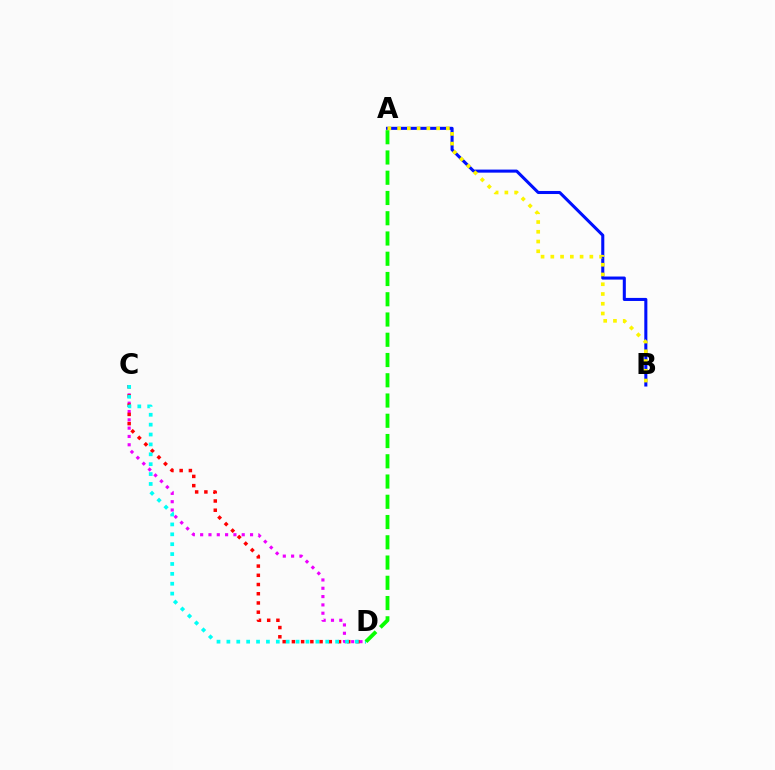{('C', 'D'): [{'color': '#ee00ff', 'line_style': 'dotted', 'thickness': 2.26}, {'color': '#ff0000', 'line_style': 'dotted', 'thickness': 2.51}, {'color': '#00fff6', 'line_style': 'dotted', 'thickness': 2.69}], ('A', 'B'): [{'color': '#0010ff', 'line_style': 'solid', 'thickness': 2.2}, {'color': '#fcf500', 'line_style': 'dotted', 'thickness': 2.65}], ('A', 'D'): [{'color': '#08ff00', 'line_style': 'dashed', 'thickness': 2.75}]}